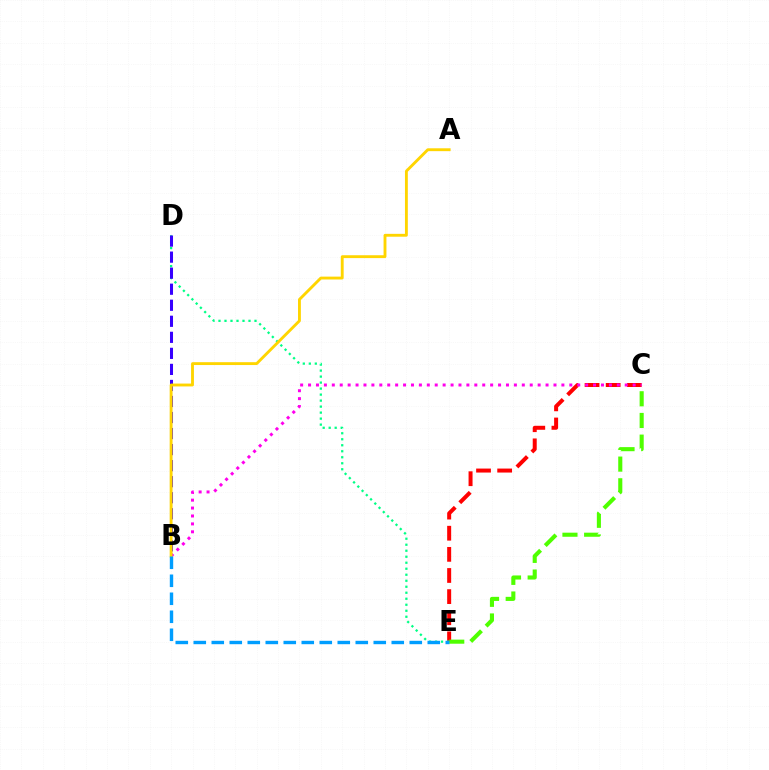{('C', 'E'): [{'color': '#ff0000', 'line_style': 'dashed', 'thickness': 2.87}, {'color': '#4fff00', 'line_style': 'dashed', 'thickness': 2.95}], ('D', 'E'): [{'color': '#00ff86', 'line_style': 'dotted', 'thickness': 1.63}], ('B', 'D'): [{'color': '#3700ff', 'line_style': 'dashed', 'thickness': 2.18}], ('B', 'C'): [{'color': '#ff00ed', 'line_style': 'dotted', 'thickness': 2.15}], ('A', 'B'): [{'color': '#ffd500', 'line_style': 'solid', 'thickness': 2.06}], ('B', 'E'): [{'color': '#009eff', 'line_style': 'dashed', 'thickness': 2.45}]}